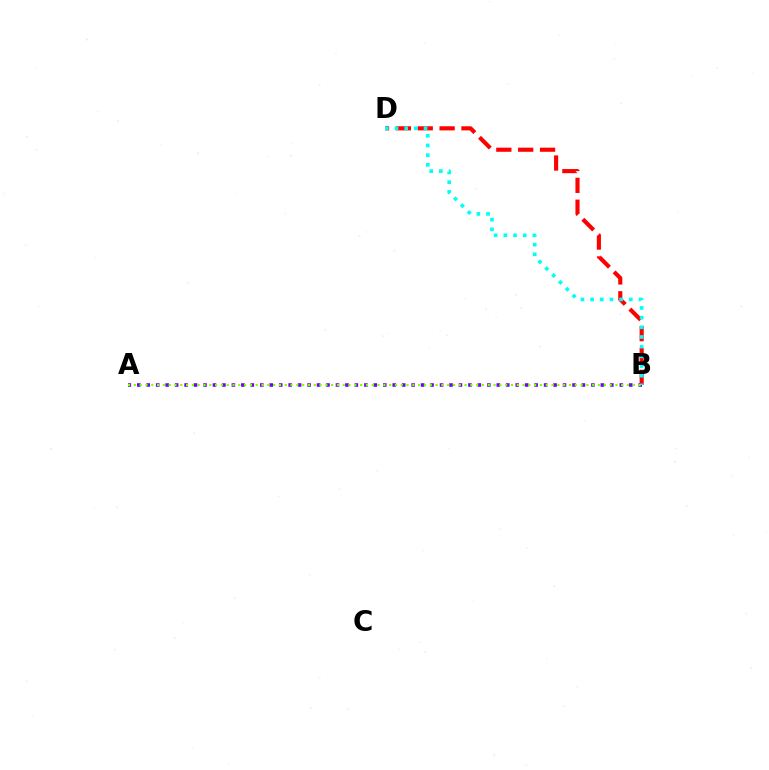{('B', 'D'): [{'color': '#ff0000', 'line_style': 'dashed', 'thickness': 2.97}, {'color': '#00fff6', 'line_style': 'dotted', 'thickness': 2.63}], ('A', 'B'): [{'color': '#7200ff', 'line_style': 'dotted', 'thickness': 2.57}, {'color': '#84ff00', 'line_style': 'dotted', 'thickness': 1.58}]}